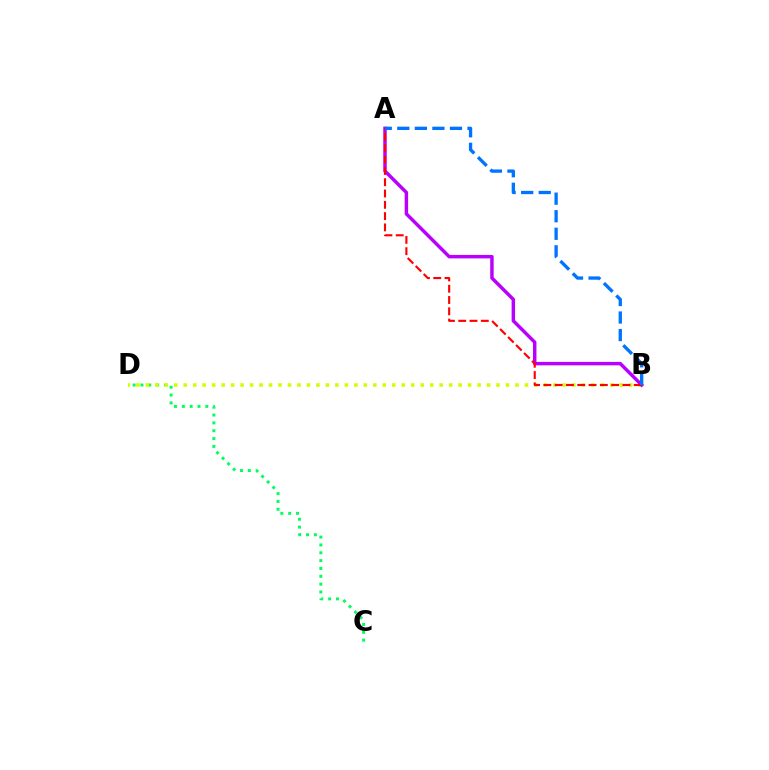{('C', 'D'): [{'color': '#00ff5c', 'line_style': 'dotted', 'thickness': 2.13}], ('B', 'D'): [{'color': '#d1ff00', 'line_style': 'dotted', 'thickness': 2.58}], ('A', 'B'): [{'color': '#b900ff', 'line_style': 'solid', 'thickness': 2.48}, {'color': '#ff0000', 'line_style': 'dashed', 'thickness': 1.53}, {'color': '#0074ff', 'line_style': 'dashed', 'thickness': 2.38}]}